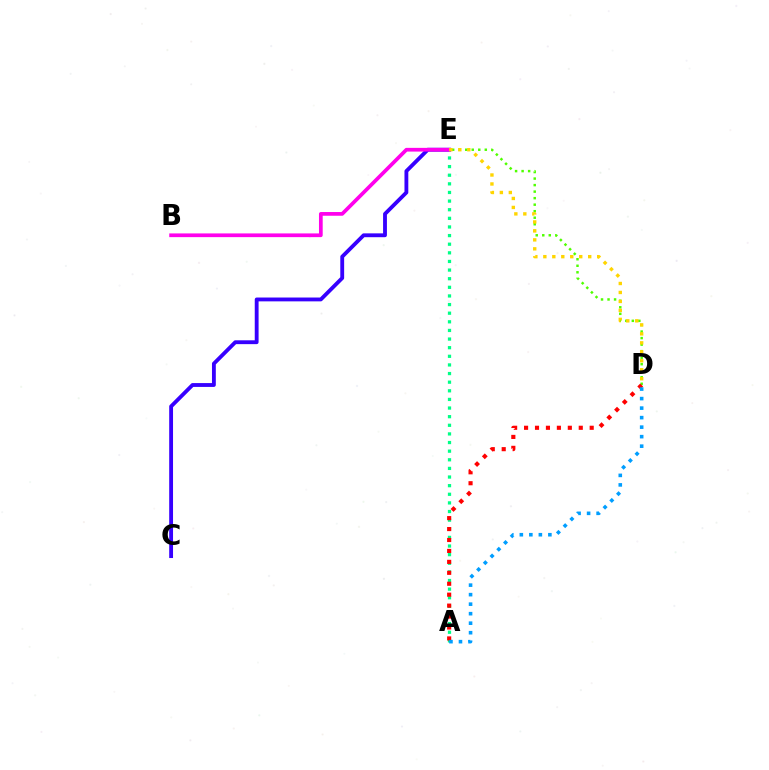{('C', 'E'): [{'color': '#3700ff', 'line_style': 'solid', 'thickness': 2.77}], ('A', 'E'): [{'color': '#00ff86', 'line_style': 'dotted', 'thickness': 2.34}], ('B', 'E'): [{'color': '#ff00ed', 'line_style': 'solid', 'thickness': 2.68}], ('D', 'E'): [{'color': '#4fff00', 'line_style': 'dotted', 'thickness': 1.77}, {'color': '#ffd500', 'line_style': 'dotted', 'thickness': 2.44}], ('A', 'D'): [{'color': '#ff0000', 'line_style': 'dotted', 'thickness': 2.97}, {'color': '#009eff', 'line_style': 'dotted', 'thickness': 2.59}]}